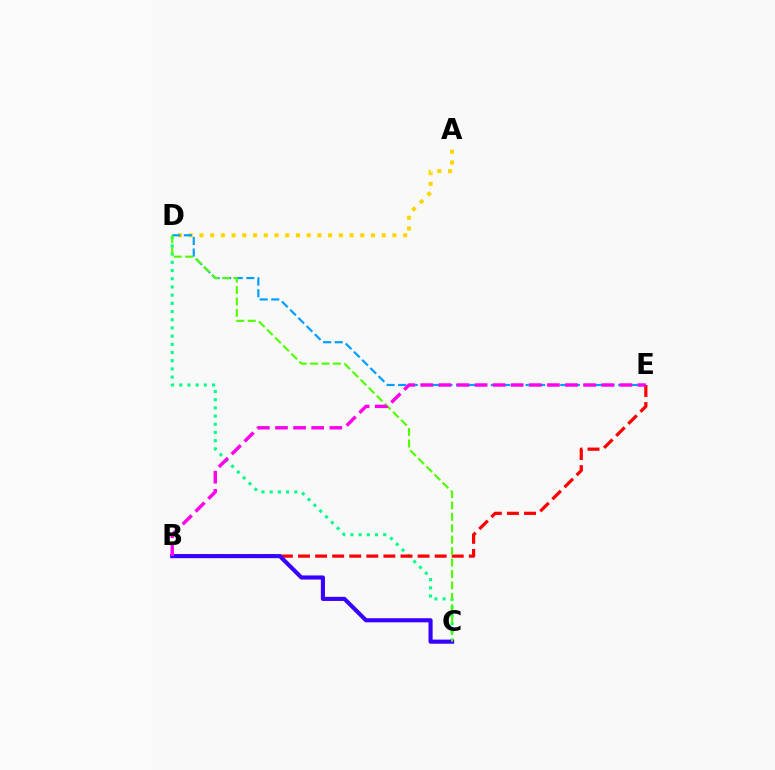{('A', 'D'): [{'color': '#ffd500', 'line_style': 'dotted', 'thickness': 2.91}], ('C', 'D'): [{'color': '#00ff86', 'line_style': 'dotted', 'thickness': 2.23}, {'color': '#4fff00', 'line_style': 'dashed', 'thickness': 1.55}], ('B', 'E'): [{'color': '#ff0000', 'line_style': 'dashed', 'thickness': 2.32}, {'color': '#ff00ed', 'line_style': 'dashed', 'thickness': 2.46}], ('B', 'C'): [{'color': '#3700ff', 'line_style': 'solid', 'thickness': 2.96}], ('D', 'E'): [{'color': '#009eff', 'line_style': 'dashed', 'thickness': 1.57}]}